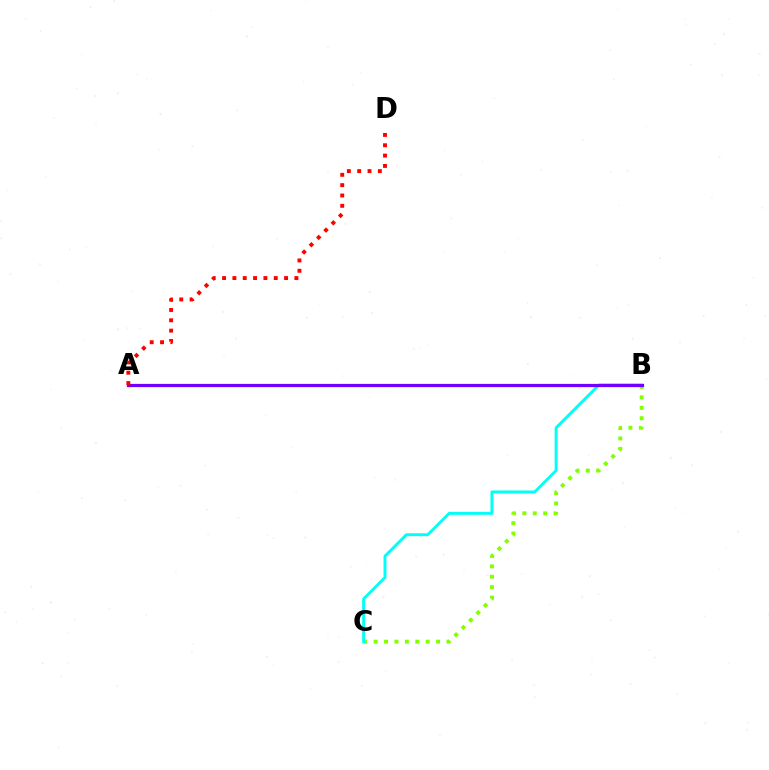{('B', 'C'): [{'color': '#84ff00', 'line_style': 'dotted', 'thickness': 2.83}, {'color': '#00fff6', 'line_style': 'solid', 'thickness': 2.11}], ('A', 'B'): [{'color': '#7200ff', 'line_style': 'solid', 'thickness': 2.32}], ('A', 'D'): [{'color': '#ff0000', 'line_style': 'dotted', 'thickness': 2.81}]}